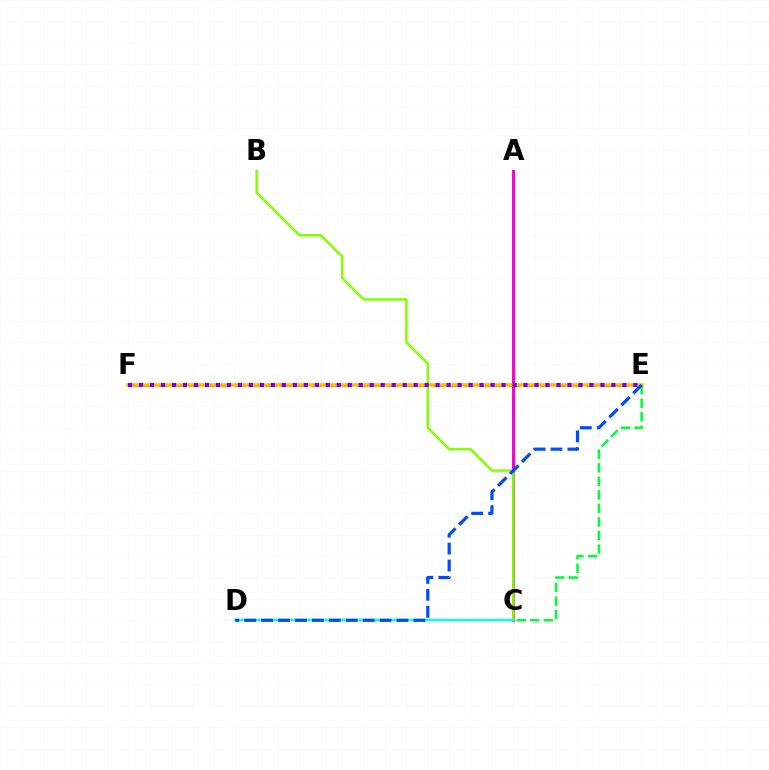{('E', 'F'): [{'color': '#ff0000', 'line_style': 'dashed', 'thickness': 2.07}, {'color': '#ffbd00', 'line_style': 'solid', 'thickness': 2.56}, {'color': '#7200ff', 'line_style': 'dotted', 'thickness': 2.98}], ('A', 'C'): [{'color': '#ff00cf', 'line_style': 'solid', 'thickness': 2.19}], ('B', 'C'): [{'color': '#84ff00', 'line_style': 'solid', 'thickness': 1.79}], ('C', 'E'): [{'color': '#00ff39', 'line_style': 'dashed', 'thickness': 1.84}], ('C', 'D'): [{'color': '#00fff6', 'line_style': 'solid', 'thickness': 1.66}], ('D', 'E'): [{'color': '#004bff', 'line_style': 'dashed', 'thickness': 2.3}]}